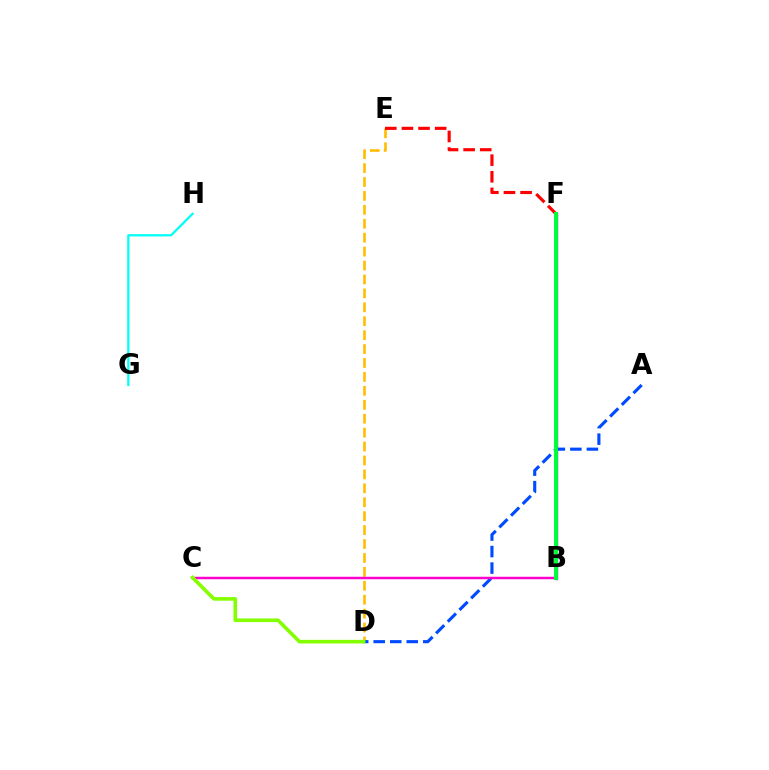{('D', 'E'): [{'color': '#ffbd00', 'line_style': 'dashed', 'thickness': 1.89}], ('A', 'D'): [{'color': '#004bff', 'line_style': 'dashed', 'thickness': 2.24}], ('E', 'F'): [{'color': '#ff0000', 'line_style': 'dashed', 'thickness': 2.26}], ('B', 'C'): [{'color': '#ff00cf', 'line_style': 'solid', 'thickness': 1.78}], ('G', 'H'): [{'color': '#00fff6', 'line_style': 'solid', 'thickness': 1.63}], ('B', 'F'): [{'color': '#7200ff', 'line_style': 'solid', 'thickness': 2.39}, {'color': '#00ff39', 'line_style': 'solid', 'thickness': 2.83}], ('C', 'D'): [{'color': '#84ff00', 'line_style': 'solid', 'thickness': 2.59}]}